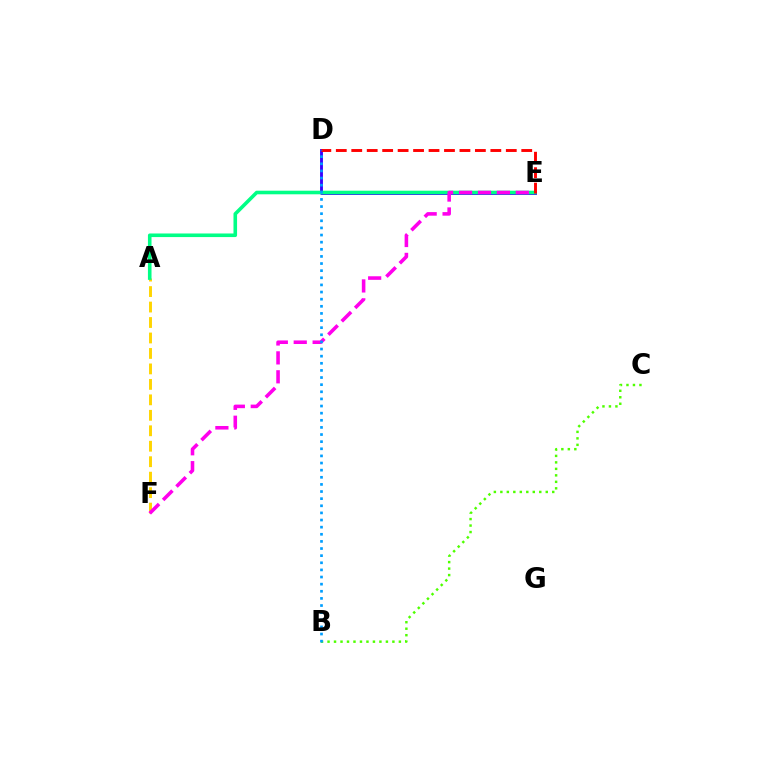{('A', 'F'): [{'color': '#ffd500', 'line_style': 'dashed', 'thickness': 2.1}], ('D', 'E'): [{'color': '#3700ff', 'line_style': 'solid', 'thickness': 2.06}, {'color': '#ff0000', 'line_style': 'dashed', 'thickness': 2.1}], ('A', 'E'): [{'color': '#00ff86', 'line_style': 'solid', 'thickness': 2.59}], ('E', 'F'): [{'color': '#ff00ed', 'line_style': 'dashed', 'thickness': 2.57}], ('B', 'C'): [{'color': '#4fff00', 'line_style': 'dotted', 'thickness': 1.76}], ('B', 'D'): [{'color': '#009eff', 'line_style': 'dotted', 'thickness': 1.94}]}